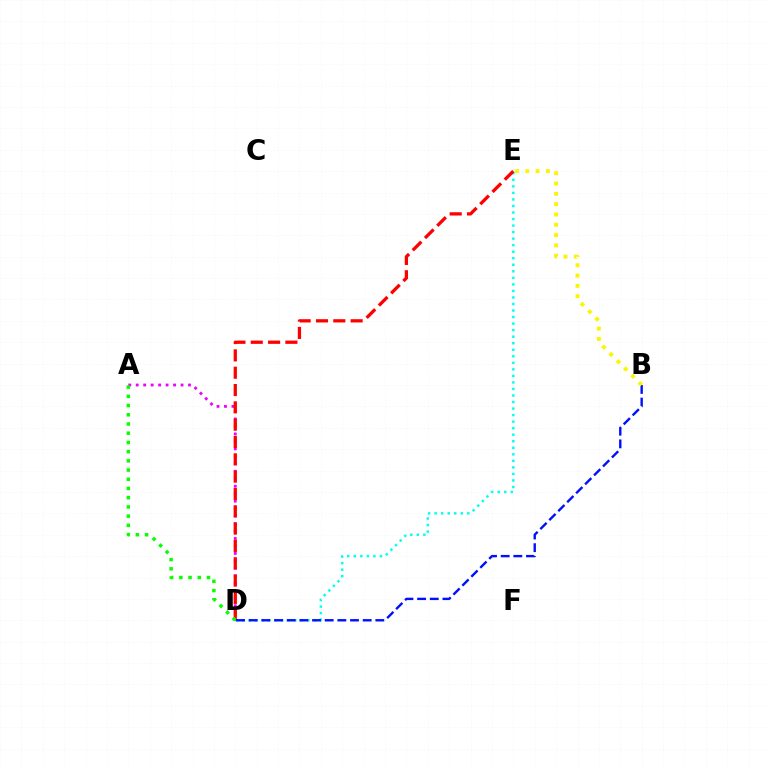{('D', 'E'): [{'color': '#00fff6', 'line_style': 'dotted', 'thickness': 1.78}, {'color': '#ff0000', 'line_style': 'dashed', 'thickness': 2.35}], ('A', 'D'): [{'color': '#ee00ff', 'line_style': 'dotted', 'thickness': 2.03}, {'color': '#08ff00', 'line_style': 'dotted', 'thickness': 2.5}], ('B', 'D'): [{'color': '#0010ff', 'line_style': 'dashed', 'thickness': 1.72}], ('B', 'E'): [{'color': '#fcf500', 'line_style': 'dotted', 'thickness': 2.8}]}